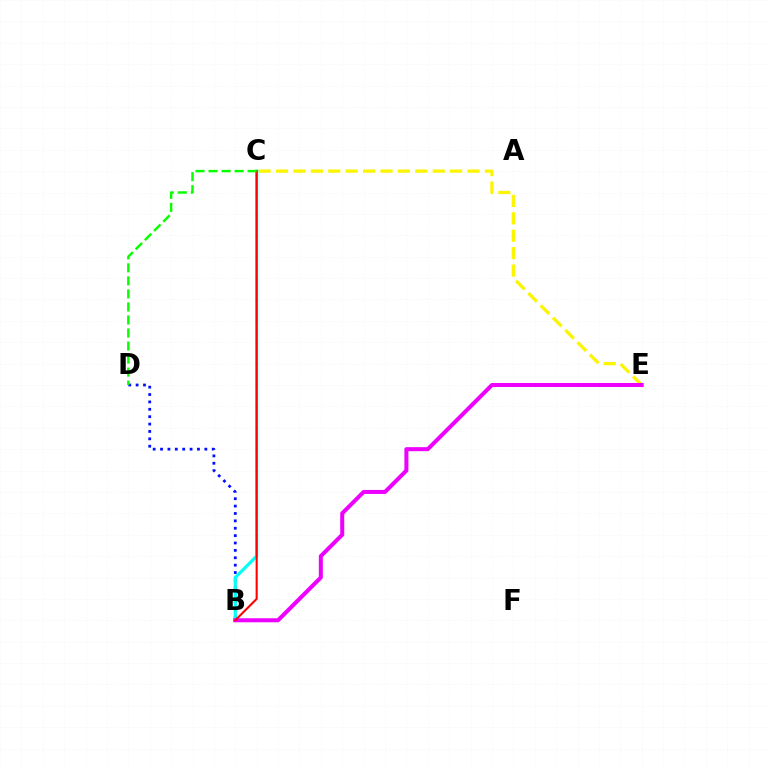{('C', 'E'): [{'color': '#fcf500', 'line_style': 'dashed', 'thickness': 2.36}], ('B', 'D'): [{'color': '#0010ff', 'line_style': 'dotted', 'thickness': 2.01}], ('B', 'C'): [{'color': '#00fff6', 'line_style': 'solid', 'thickness': 2.29}, {'color': '#ff0000', 'line_style': 'solid', 'thickness': 1.5}], ('B', 'E'): [{'color': '#ee00ff', 'line_style': 'solid', 'thickness': 2.9}], ('C', 'D'): [{'color': '#08ff00', 'line_style': 'dashed', 'thickness': 1.77}]}